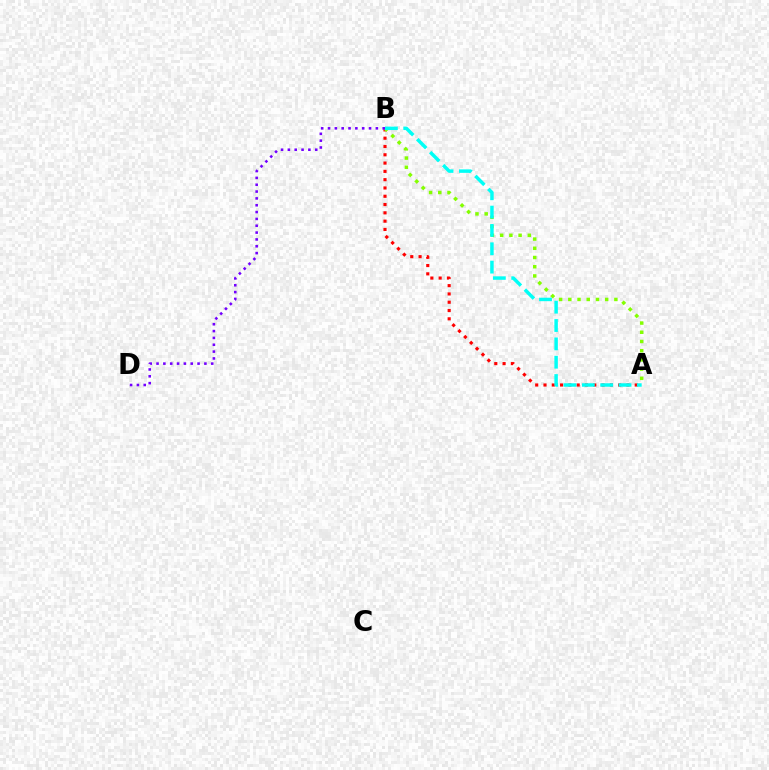{('A', 'B'): [{'color': '#ff0000', 'line_style': 'dotted', 'thickness': 2.25}, {'color': '#84ff00', 'line_style': 'dotted', 'thickness': 2.5}, {'color': '#00fff6', 'line_style': 'dashed', 'thickness': 2.49}], ('B', 'D'): [{'color': '#7200ff', 'line_style': 'dotted', 'thickness': 1.86}]}